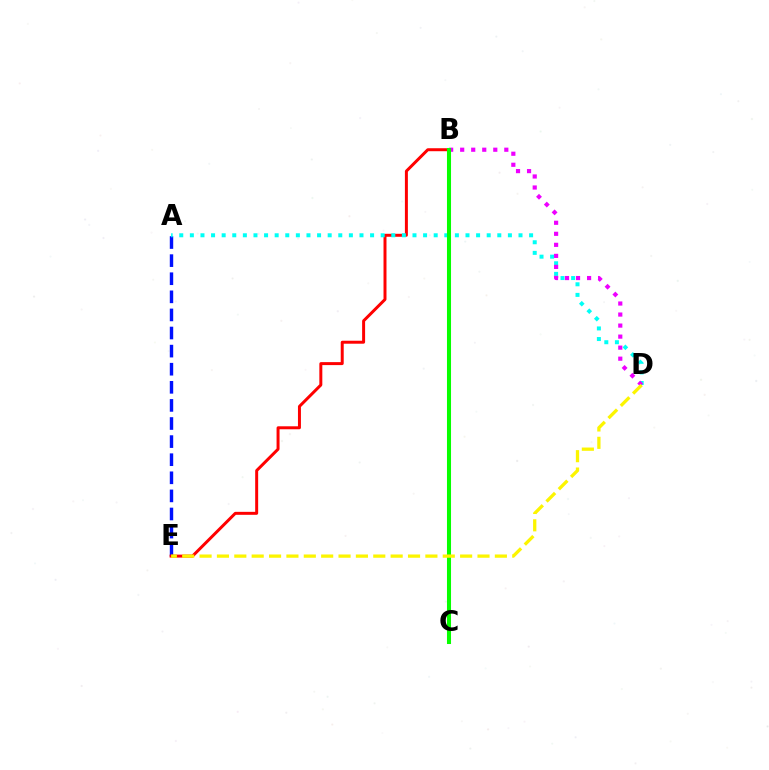{('A', 'E'): [{'color': '#0010ff', 'line_style': 'dashed', 'thickness': 2.46}], ('B', 'E'): [{'color': '#ff0000', 'line_style': 'solid', 'thickness': 2.14}], ('A', 'D'): [{'color': '#00fff6', 'line_style': 'dotted', 'thickness': 2.88}], ('B', 'D'): [{'color': '#ee00ff', 'line_style': 'dotted', 'thickness': 3.0}], ('B', 'C'): [{'color': '#08ff00', 'line_style': 'solid', 'thickness': 2.92}], ('D', 'E'): [{'color': '#fcf500', 'line_style': 'dashed', 'thickness': 2.36}]}